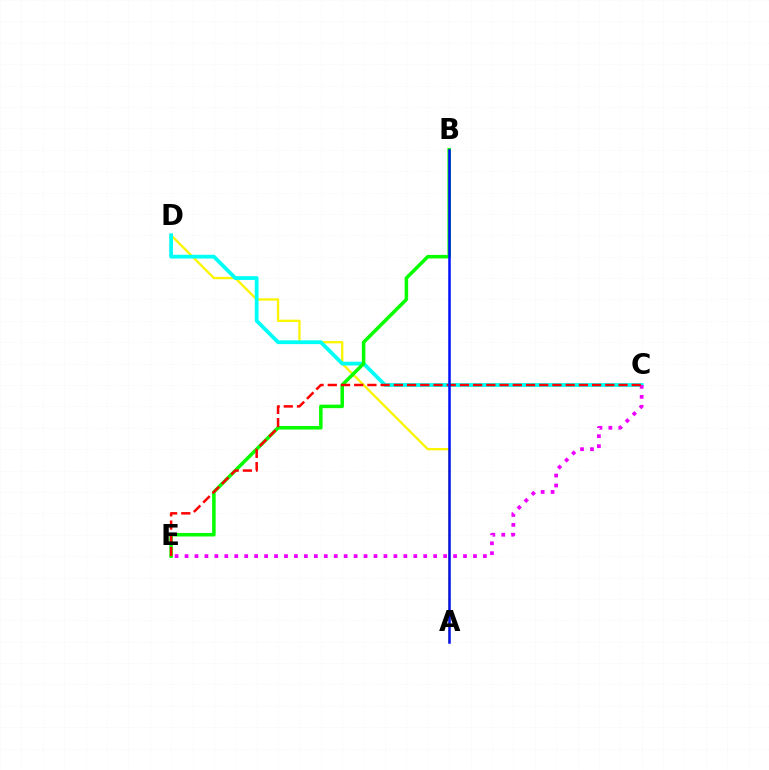{('A', 'D'): [{'color': '#fcf500', 'line_style': 'solid', 'thickness': 1.66}], ('C', 'D'): [{'color': '#00fff6', 'line_style': 'solid', 'thickness': 2.73}], ('B', 'E'): [{'color': '#08ff00', 'line_style': 'solid', 'thickness': 2.54}], ('C', 'E'): [{'color': '#ee00ff', 'line_style': 'dotted', 'thickness': 2.7}, {'color': '#ff0000', 'line_style': 'dashed', 'thickness': 1.8}], ('A', 'B'): [{'color': '#0010ff', 'line_style': 'solid', 'thickness': 1.81}]}